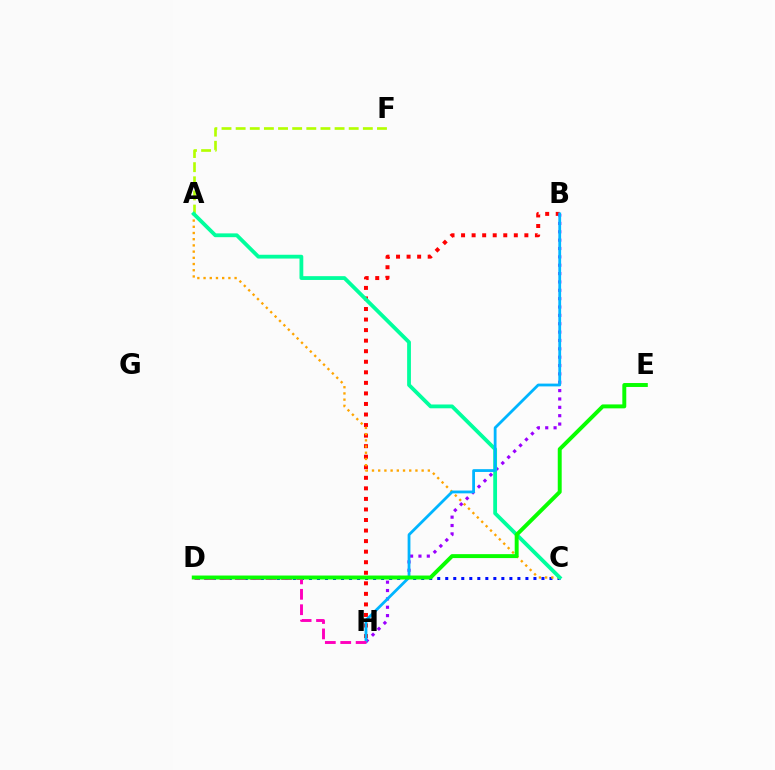{('C', 'D'): [{'color': '#0010ff', 'line_style': 'dotted', 'thickness': 2.18}], ('B', 'H'): [{'color': '#ff0000', 'line_style': 'dotted', 'thickness': 2.87}, {'color': '#9b00ff', 'line_style': 'dotted', 'thickness': 2.27}, {'color': '#00b5ff', 'line_style': 'solid', 'thickness': 2.01}], ('A', 'C'): [{'color': '#ffa500', 'line_style': 'dotted', 'thickness': 1.69}, {'color': '#00ff9d', 'line_style': 'solid', 'thickness': 2.74}], ('A', 'F'): [{'color': '#b3ff00', 'line_style': 'dashed', 'thickness': 1.92}], ('D', 'H'): [{'color': '#ff00bd', 'line_style': 'dashed', 'thickness': 2.09}], ('D', 'E'): [{'color': '#08ff00', 'line_style': 'solid', 'thickness': 2.83}]}